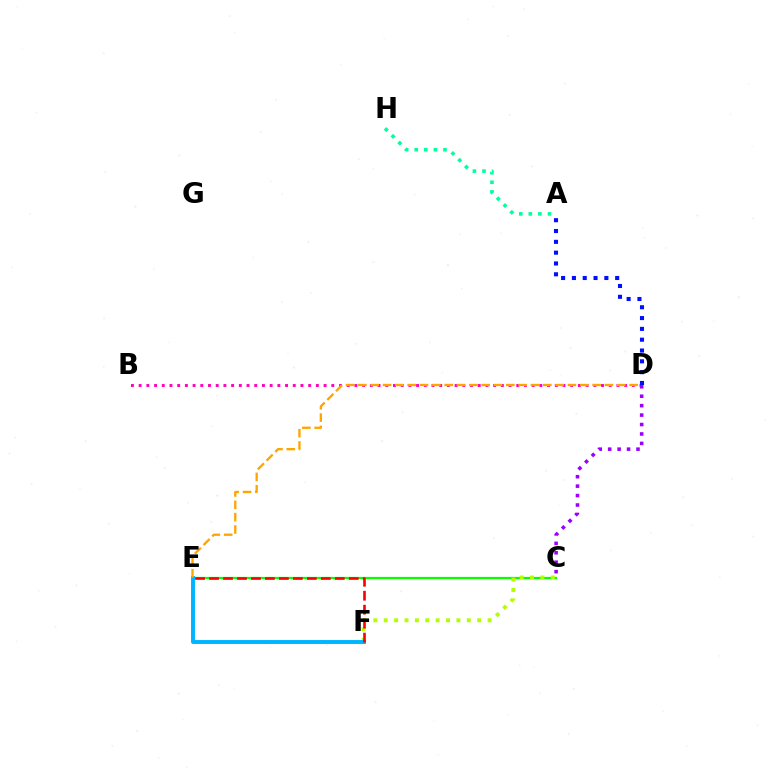{('C', 'E'): [{'color': '#08ff00', 'line_style': 'solid', 'thickness': 1.61}], ('B', 'D'): [{'color': '#ff00bd', 'line_style': 'dotted', 'thickness': 2.09}], ('C', 'F'): [{'color': '#b3ff00', 'line_style': 'dotted', 'thickness': 2.82}], ('E', 'F'): [{'color': '#00b5ff', 'line_style': 'solid', 'thickness': 2.83}, {'color': '#ff0000', 'line_style': 'dashed', 'thickness': 1.9}], ('A', 'H'): [{'color': '#00ff9d', 'line_style': 'dotted', 'thickness': 2.6}], ('D', 'E'): [{'color': '#ffa500', 'line_style': 'dashed', 'thickness': 1.67}], ('C', 'D'): [{'color': '#9b00ff', 'line_style': 'dotted', 'thickness': 2.56}], ('A', 'D'): [{'color': '#0010ff', 'line_style': 'dotted', 'thickness': 2.94}]}